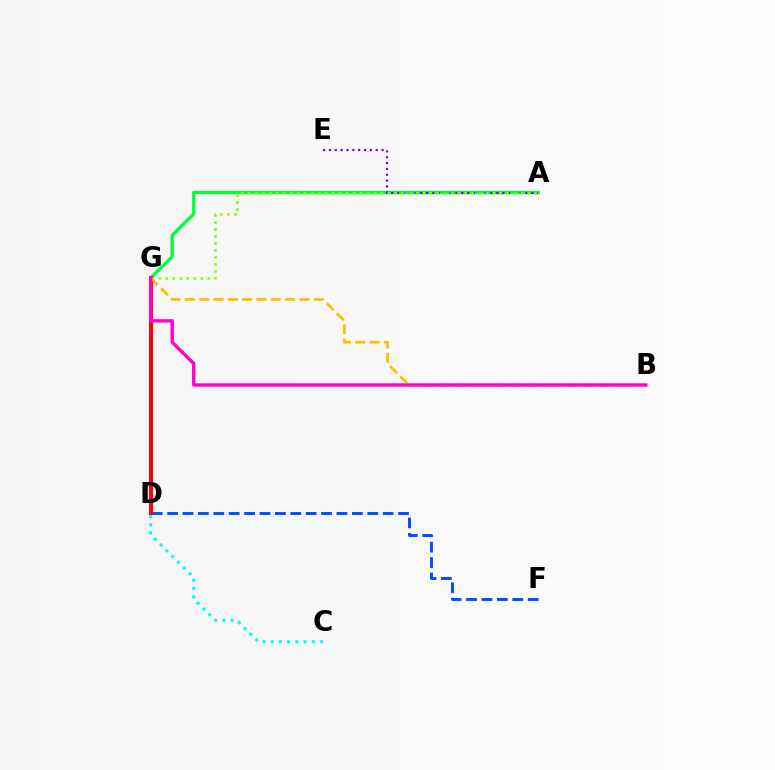{('D', 'F'): [{'color': '#004bff', 'line_style': 'dashed', 'thickness': 2.09}], ('A', 'G'): [{'color': '#00ff39', 'line_style': 'solid', 'thickness': 2.36}, {'color': '#84ff00', 'line_style': 'dotted', 'thickness': 1.9}], ('A', 'E'): [{'color': '#7200ff', 'line_style': 'dotted', 'thickness': 1.59}], ('D', 'G'): [{'color': '#ff0000', 'line_style': 'solid', 'thickness': 2.85}], ('B', 'G'): [{'color': '#ffbd00', 'line_style': 'dashed', 'thickness': 1.95}, {'color': '#ff00cf', 'line_style': 'solid', 'thickness': 2.44}], ('C', 'D'): [{'color': '#00fff6', 'line_style': 'dotted', 'thickness': 2.22}]}